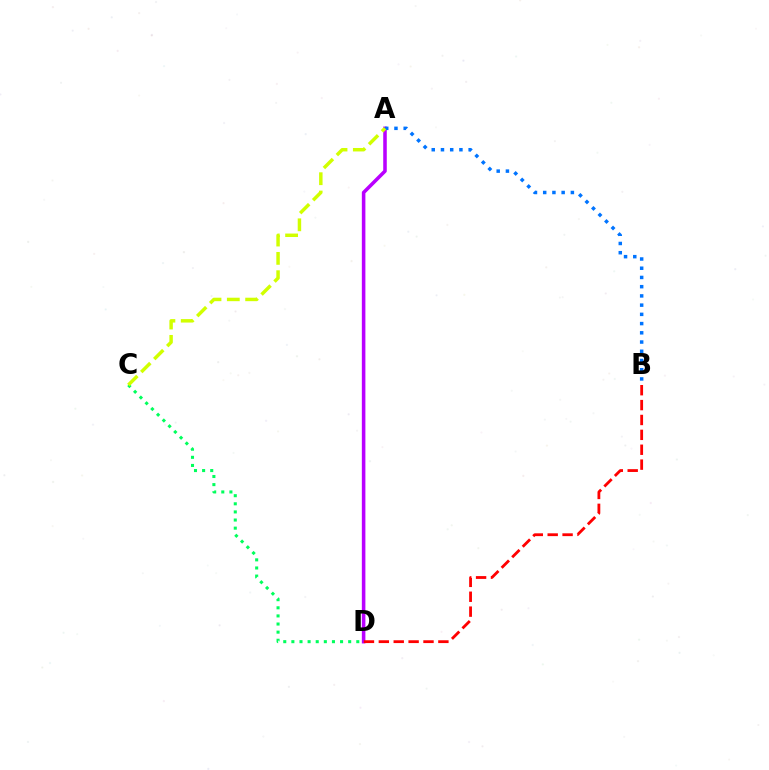{('A', 'D'): [{'color': '#b900ff', 'line_style': 'solid', 'thickness': 2.56}], ('A', 'B'): [{'color': '#0074ff', 'line_style': 'dotted', 'thickness': 2.51}], ('B', 'D'): [{'color': '#ff0000', 'line_style': 'dashed', 'thickness': 2.02}], ('C', 'D'): [{'color': '#00ff5c', 'line_style': 'dotted', 'thickness': 2.2}], ('A', 'C'): [{'color': '#d1ff00', 'line_style': 'dashed', 'thickness': 2.49}]}